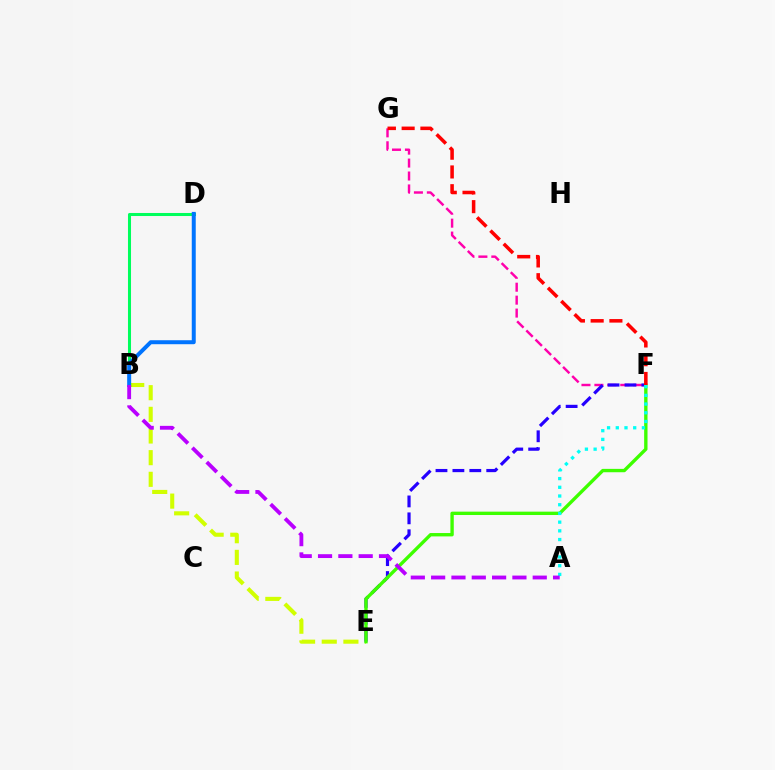{('B', 'D'): [{'color': '#ff9400', 'line_style': 'dotted', 'thickness': 1.8}, {'color': '#00ff5c', 'line_style': 'solid', 'thickness': 2.19}, {'color': '#0074ff', 'line_style': 'solid', 'thickness': 2.87}], ('F', 'G'): [{'color': '#ff00ac', 'line_style': 'dashed', 'thickness': 1.76}, {'color': '#ff0000', 'line_style': 'dashed', 'thickness': 2.55}], ('B', 'E'): [{'color': '#d1ff00', 'line_style': 'dashed', 'thickness': 2.94}], ('E', 'F'): [{'color': '#2500ff', 'line_style': 'dashed', 'thickness': 2.3}, {'color': '#3dff00', 'line_style': 'solid', 'thickness': 2.42}], ('A', 'F'): [{'color': '#00fff6', 'line_style': 'dotted', 'thickness': 2.37}], ('A', 'B'): [{'color': '#b900ff', 'line_style': 'dashed', 'thickness': 2.76}]}